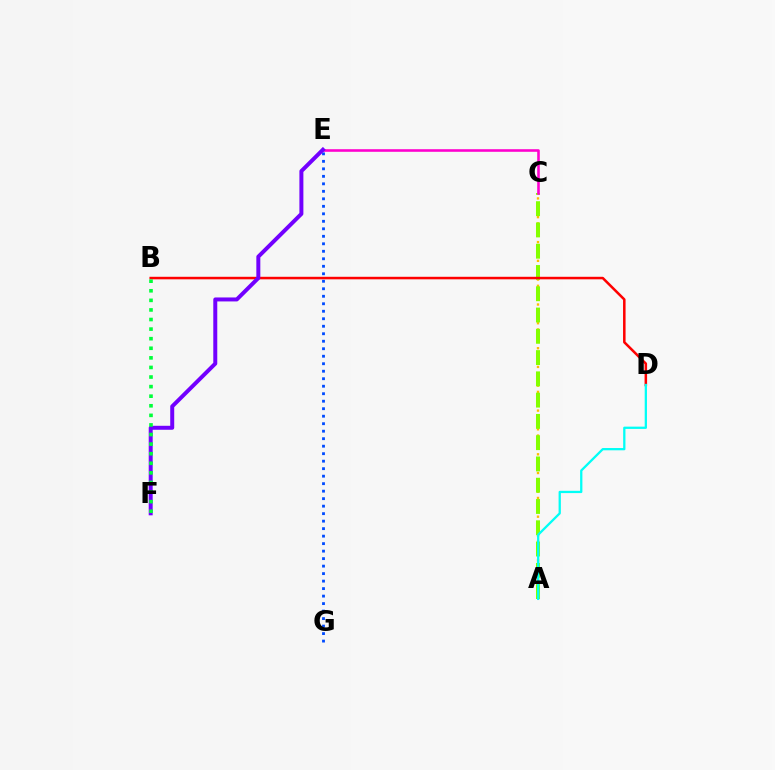{('A', 'C'): [{'color': '#ffbd00', 'line_style': 'dotted', 'thickness': 1.7}, {'color': '#84ff00', 'line_style': 'dashed', 'thickness': 2.89}], ('E', 'G'): [{'color': '#004bff', 'line_style': 'dotted', 'thickness': 2.04}], ('B', 'D'): [{'color': '#ff0000', 'line_style': 'solid', 'thickness': 1.82}], ('C', 'E'): [{'color': '#ff00cf', 'line_style': 'solid', 'thickness': 1.87}], ('A', 'D'): [{'color': '#00fff6', 'line_style': 'solid', 'thickness': 1.64}], ('E', 'F'): [{'color': '#7200ff', 'line_style': 'solid', 'thickness': 2.86}], ('B', 'F'): [{'color': '#00ff39', 'line_style': 'dotted', 'thickness': 2.6}]}